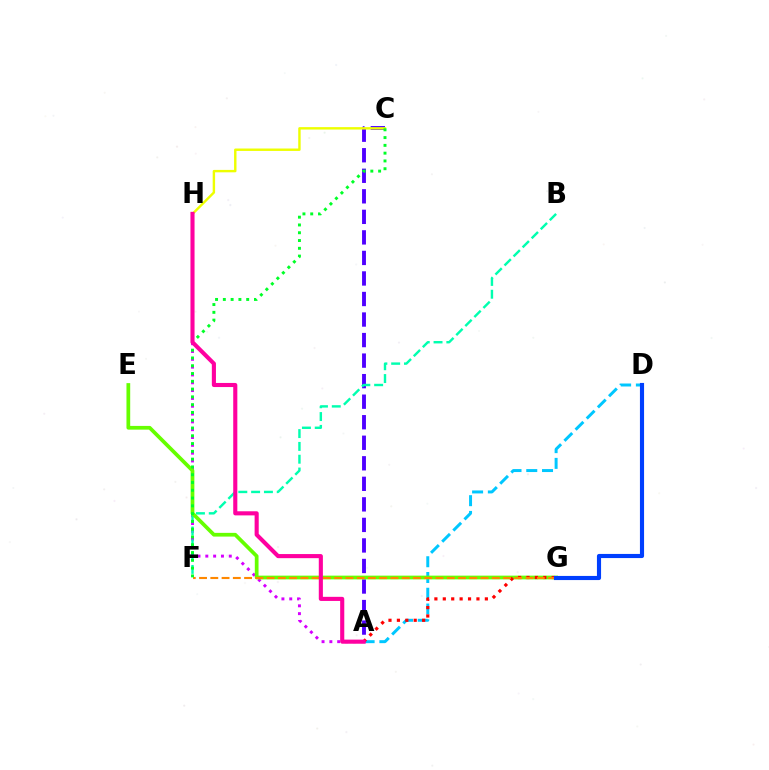{('A', 'H'): [{'color': '#d600ff', 'line_style': 'dotted', 'thickness': 2.12}, {'color': '#ff00a0', 'line_style': 'solid', 'thickness': 2.96}], ('A', 'C'): [{'color': '#4f00ff', 'line_style': 'dashed', 'thickness': 2.79}], ('A', 'D'): [{'color': '#00c7ff', 'line_style': 'dashed', 'thickness': 2.14}], ('B', 'F'): [{'color': '#00ffaf', 'line_style': 'dashed', 'thickness': 1.74}], ('E', 'G'): [{'color': '#66ff00', 'line_style': 'solid', 'thickness': 2.68}], ('A', 'G'): [{'color': '#ff0000', 'line_style': 'dotted', 'thickness': 2.29}], ('F', 'G'): [{'color': '#ff8800', 'line_style': 'dashed', 'thickness': 1.53}], ('D', 'G'): [{'color': '#003fff', 'line_style': 'solid', 'thickness': 2.98}], ('C', 'H'): [{'color': '#eeff00', 'line_style': 'solid', 'thickness': 1.74}], ('C', 'F'): [{'color': '#00ff27', 'line_style': 'dotted', 'thickness': 2.11}]}